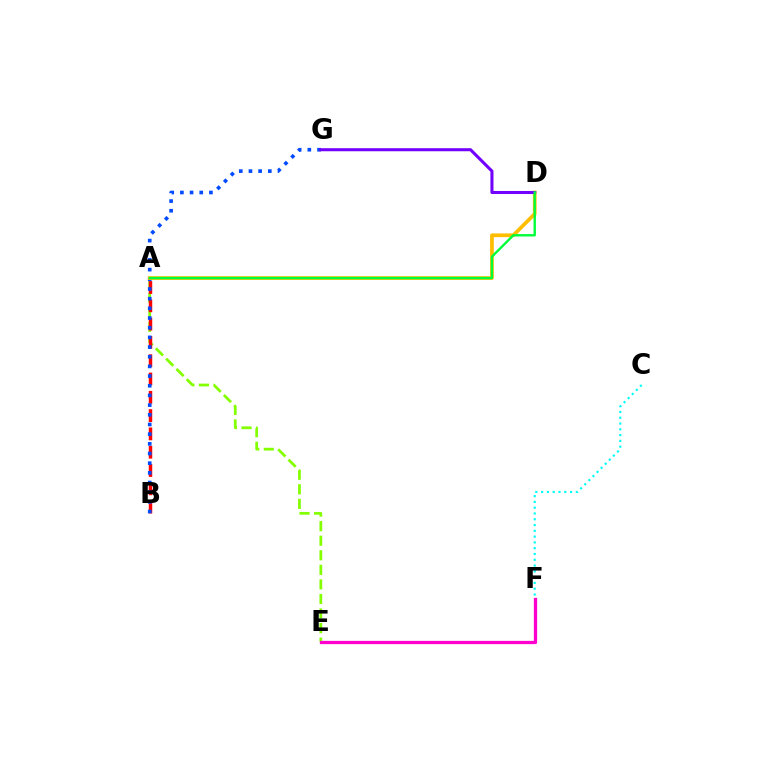{('A', 'E'): [{'color': '#84ff00', 'line_style': 'dashed', 'thickness': 1.98}], ('A', 'B'): [{'color': '#ff0000', 'line_style': 'dashed', 'thickness': 2.49}], ('E', 'F'): [{'color': '#ff00cf', 'line_style': 'solid', 'thickness': 2.35}], ('B', 'G'): [{'color': '#004bff', 'line_style': 'dotted', 'thickness': 2.63}], ('C', 'F'): [{'color': '#00fff6', 'line_style': 'dotted', 'thickness': 1.57}], ('A', 'D'): [{'color': '#ffbd00', 'line_style': 'solid', 'thickness': 2.67}, {'color': '#00ff39', 'line_style': 'solid', 'thickness': 1.71}], ('D', 'G'): [{'color': '#7200ff', 'line_style': 'solid', 'thickness': 2.2}]}